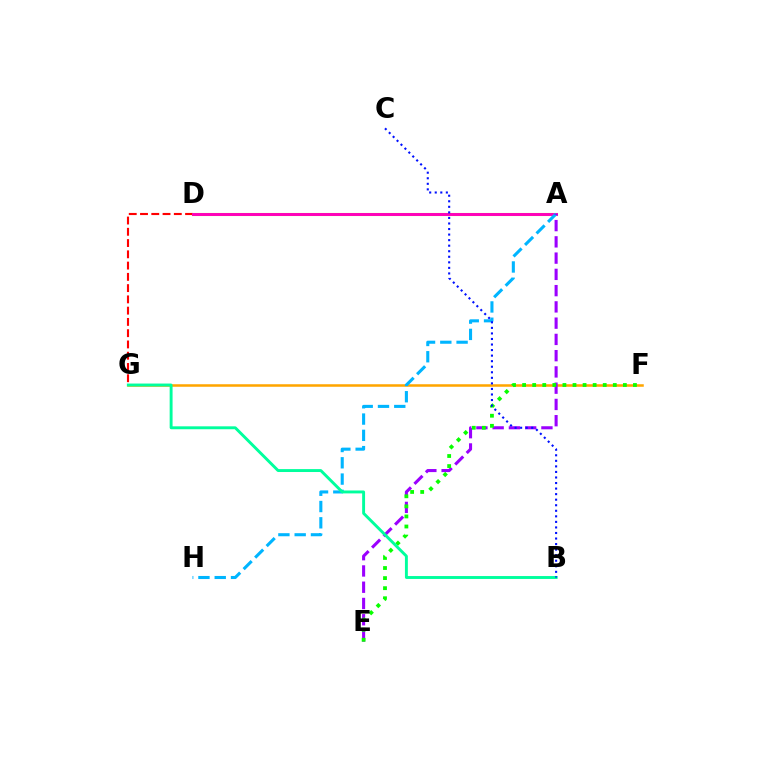{('A', 'D'): [{'color': '#b3ff00', 'line_style': 'solid', 'thickness': 2.22}, {'color': '#ff00bd', 'line_style': 'solid', 'thickness': 2.11}], ('D', 'G'): [{'color': '#ff0000', 'line_style': 'dashed', 'thickness': 1.53}], ('F', 'G'): [{'color': '#ffa500', 'line_style': 'solid', 'thickness': 1.82}], ('A', 'H'): [{'color': '#00b5ff', 'line_style': 'dashed', 'thickness': 2.21}], ('A', 'E'): [{'color': '#9b00ff', 'line_style': 'dashed', 'thickness': 2.21}], ('E', 'F'): [{'color': '#08ff00', 'line_style': 'dotted', 'thickness': 2.74}], ('B', 'G'): [{'color': '#00ff9d', 'line_style': 'solid', 'thickness': 2.1}], ('B', 'C'): [{'color': '#0010ff', 'line_style': 'dotted', 'thickness': 1.51}]}